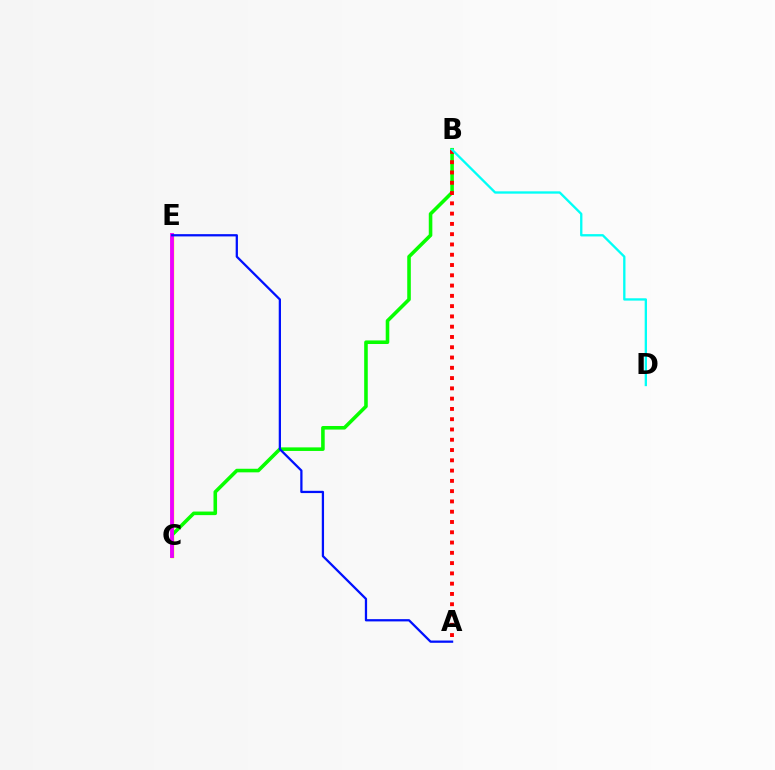{('C', 'E'): [{'color': '#fcf500', 'line_style': 'solid', 'thickness': 2.49}, {'color': '#ee00ff', 'line_style': 'solid', 'thickness': 2.78}], ('B', 'C'): [{'color': '#08ff00', 'line_style': 'solid', 'thickness': 2.58}], ('A', 'B'): [{'color': '#ff0000', 'line_style': 'dotted', 'thickness': 2.79}], ('B', 'D'): [{'color': '#00fff6', 'line_style': 'solid', 'thickness': 1.67}], ('A', 'E'): [{'color': '#0010ff', 'line_style': 'solid', 'thickness': 1.63}]}